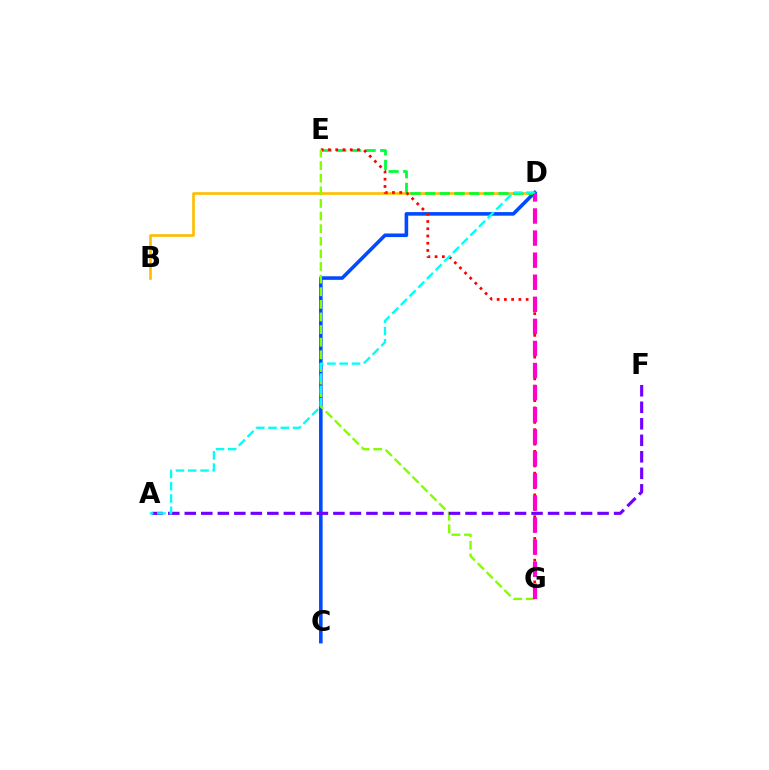{('B', 'D'): [{'color': '#ffbd00', 'line_style': 'solid', 'thickness': 1.91}], ('C', 'D'): [{'color': '#004bff', 'line_style': 'solid', 'thickness': 2.58}], ('D', 'E'): [{'color': '#00ff39', 'line_style': 'dashed', 'thickness': 1.99}], ('E', 'G'): [{'color': '#ff0000', 'line_style': 'dotted', 'thickness': 1.97}, {'color': '#84ff00', 'line_style': 'dashed', 'thickness': 1.71}], ('D', 'G'): [{'color': '#ff00cf', 'line_style': 'dashed', 'thickness': 3.0}], ('A', 'F'): [{'color': '#7200ff', 'line_style': 'dashed', 'thickness': 2.24}], ('A', 'D'): [{'color': '#00fff6', 'line_style': 'dashed', 'thickness': 1.67}]}